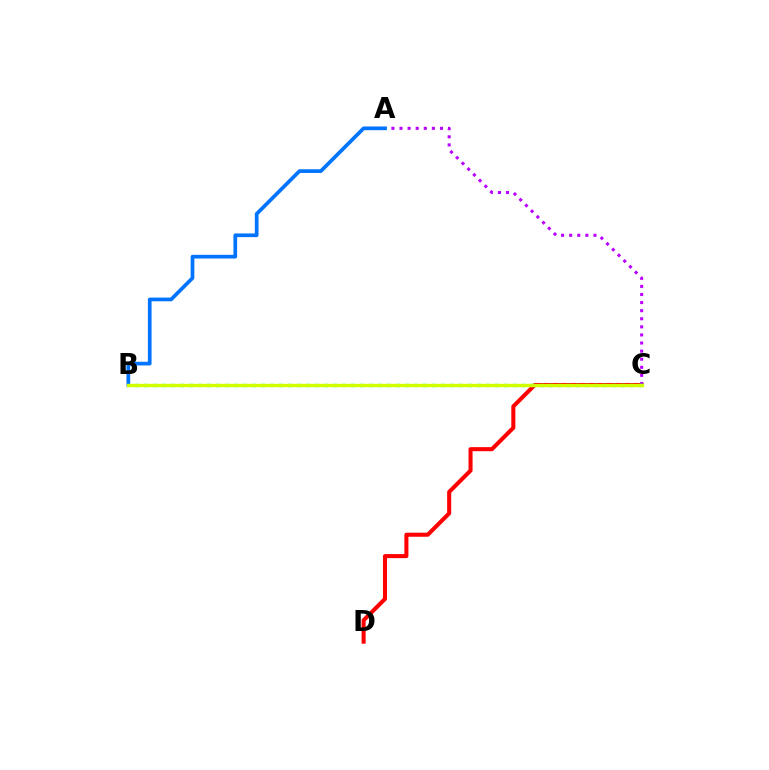{('C', 'D'): [{'color': '#ff0000', 'line_style': 'solid', 'thickness': 2.92}], ('A', 'C'): [{'color': '#b900ff', 'line_style': 'dotted', 'thickness': 2.2}], ('A', 'B'): [{'color': '#0074ff', 'line_style': 'solid', 'thickness': 2.67}], ('B', 'C'): [{'color': '#00ff5c', 'line_style': 'dotted', 'thickness': 2.44}, {'color': '#d1ff00', 'line_style': 'solid', 'thickness': 2.42}]}